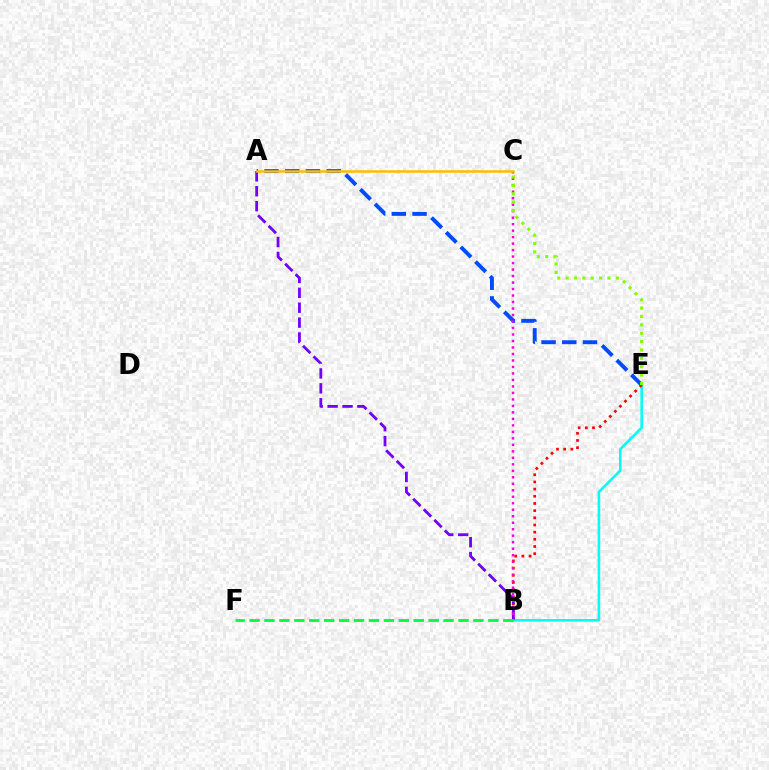{('B', 'E'): [{'color': '#00fff6', 'line_style': 'solid', 'thickness': 1.87}, {'color': '#ff0000', 'line_style': 'dotted', 'thickness': 1.95}], ('A', 'E'): [{'color': '#004bff', 'line_style': 'dashed', 'thickness': 2.81}], ('A', 'B'): [{'color': '#7200ff', 'line_style': 'dashed', 'thickness': 2.03}], ('B', 'C'): [{'color': '#ff00cf', 'line_style': 'dotted', 'thickness': 1.76}], ('C', 'E'): [{'color': '#84ff00', 'line_style': 'dotted', 'thickness': 2.27}], ('B', 'F'): [{'color': '#00ff39', 'line_style': 'dashed', 'thickness': 2.03}], ('A', 'C'): [{'color': '#ffbd00', 'line_style': 'solid', 'thickness': 1.81}]}